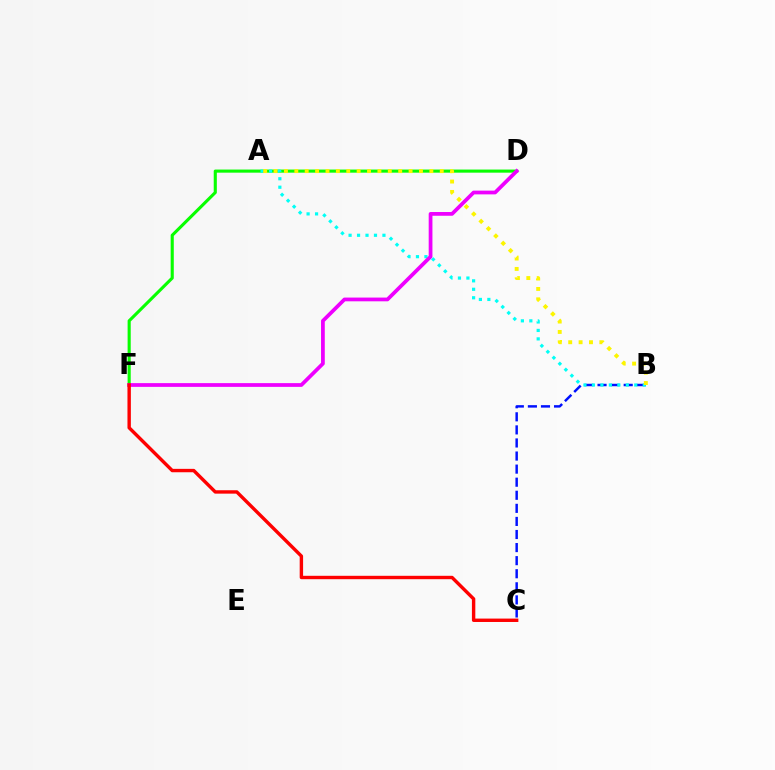{('B', 'C'): [{'color': '#0010ff', 'line_style': 'dashed', 'thickness': 1.78}], ('D', 'F'): [{'color': '#08ff00', 'line_style': 'solid', 'thickness': 2.24}, {'color': '#ee00ff', 'line_style': 'solid', 'thickness': 2.7}], ('A', 'B'): [{'color': '#00fff6', 'line_style': 'dotted', 'thickness': 2.3}, {'color': '#fcf500', 'line_style': 'dotted', 'thickness': 2.82}], ('C', 'F'): [{'color': '#ff0000', 'line_style': 'solid', 'thickness': 2.45}]}